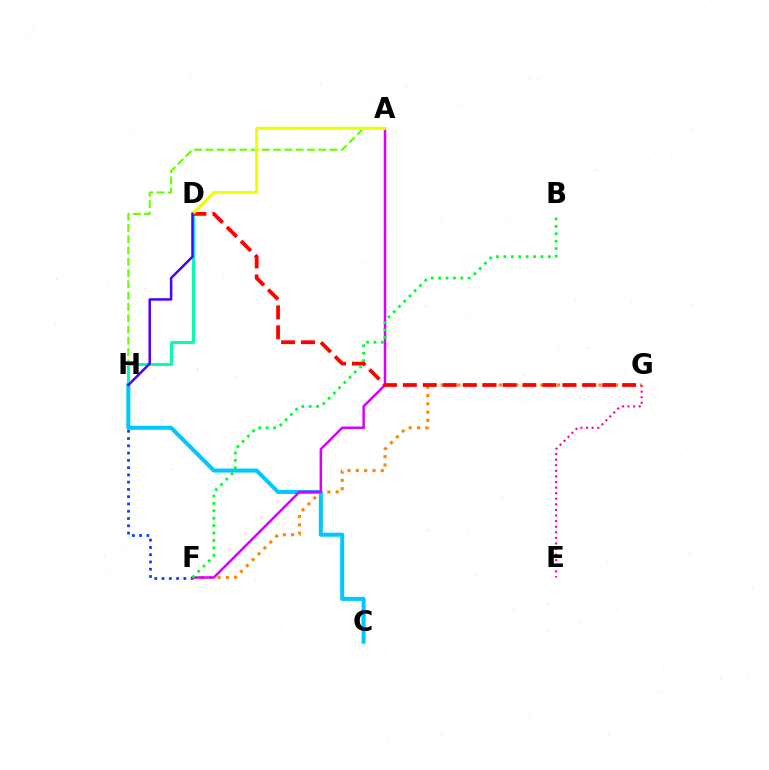{('F', 'H'): [{'color': '#003fff', 'line_style': 'dotted', 'thickness': 1.98}], ('F', 'G'): [{'color': '#ff8800', 'line_style': 'dotted', 'thickness': 2.26}], ('C', 'H'): [{'color': '#00c7ff', 'line_style': 'solid', 'thickness': 2.9}], ('A', 'H'): [{'color': '#66ff00', 'line_style': 'dashed', 'thickness': 1.53}], ('A', 'F'): [{'color': '#d600ff', 'line_style': 'solid', 'thickness': 1.79}], ('D', 'H'): [{'color': '#00ffaf', 'line_style': 'solid', 'thickness': 2.12}, {'color': '#4f00ff', 'line_style': 'solid', 'thickness': 1.8}], ('D', 'G'): [{'color': '#ff0000', 'line_style': 'dashed', 'thickness': 2.71}], ('E', 'G'): [{'color': '#ff00a0', 'line_style': 'dotted', 'thickness': 1.52}], ('A', 'D'): [{'color': '#eeff00', 'line_style': 'solid', 'thickness': 2.23}], ('B', 'F'): [{'color': '#00ff27', 'line_style': 'dotted', 'thickness': 2.01}]}